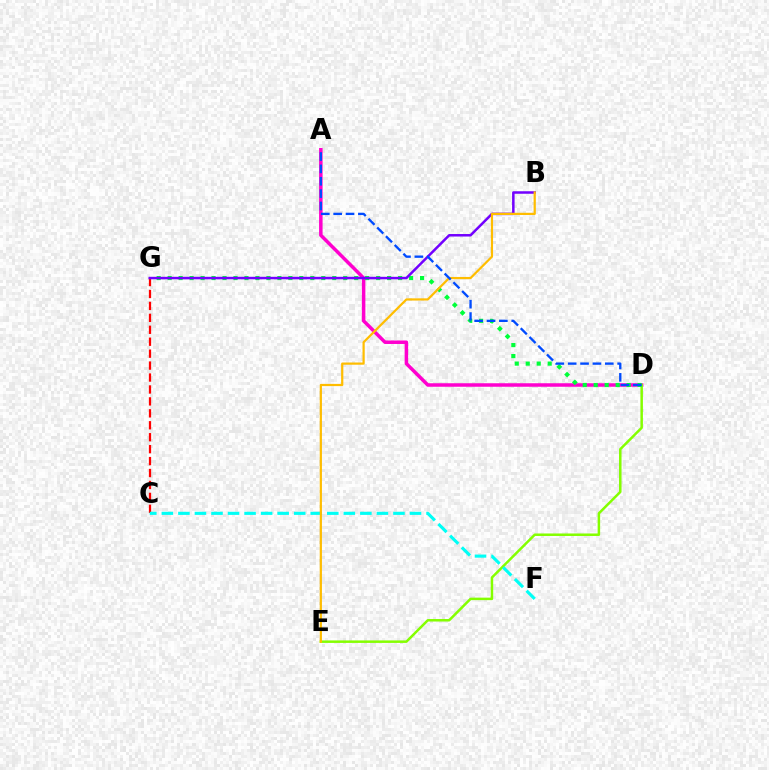{('A', 'D'): [{'color': '#ff00cf', 'line_style': 'solid', 'thickness': 2.52}, {'color': '#004bff', 'line_style': 'dashed', 'thickness': 1.68}], ('C', 'G'): [{'color': '#ff0000', 'line_style': 'dashed', 'thickness': 1.62}], ('D', 'E'): [{'color': '#84ff00', 'line_style': 'solid', 'thickness': 1.8}], ('D', 'G'): [{'color': '#00ff39', 'line_style': 'dotted', 'thickness': 2.98}], ('B', 'G'): [{'color': '#7200ff', 'line_style': 'solid', 'thickness': 1.81}], ('C', 'F'): [{'color': '#00fff6', 'line_style': 'dashed', 'thickness': 2.25}], ('B', 'E'): [{'color': '#ffbd00', 'line_style': 'solid', 'thickness': 1.6}]}